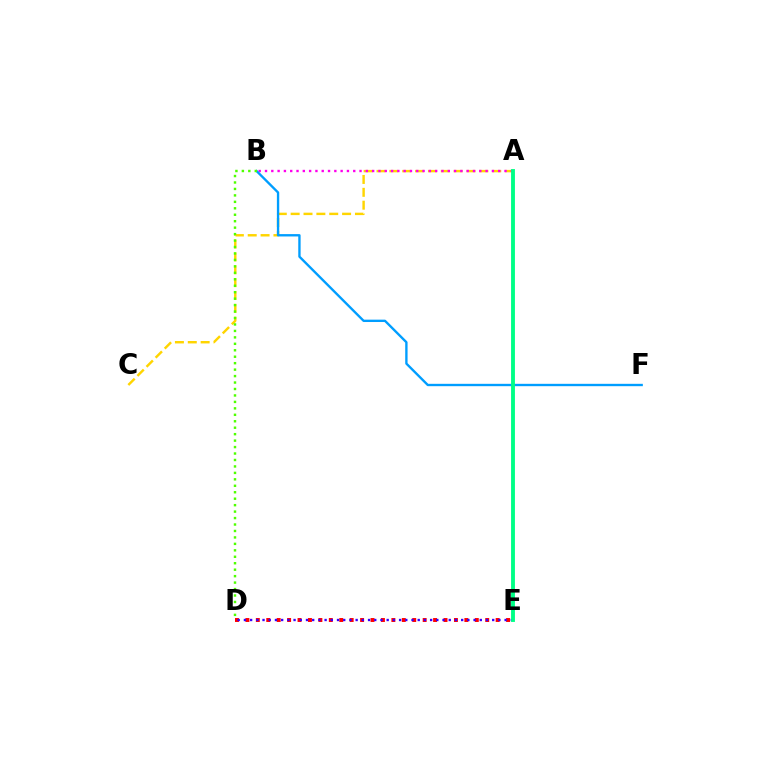{('A', 'C'): [{'color': '#ffd500', 'line_style': 'dashed', 'thickness': 1.75}], ('A', 'B'): [{'color': '#ff00ed', 'line_style': 'dotted', 'thickness': 1.71}], ('D', 'E'): [{'color': '#ff0000', 'line_style': 'dotted', 'thickness': 2.83}, {'color': '#3700ff', 'line_style': 'dotted', 'thickness': 1.69}], ('B', 'F'): [{'color': '#009eff', 'line_style': 'solid', 'thickness': 1.7}], ('A', 'E'): [{'color': '#00ff86', 'line_style': 'solid', 'thickness': 2.78}], ('B', 'D'): [{'color': '#4fff00', 'line_style': 'dotted', 'thickness': 1.75}]}